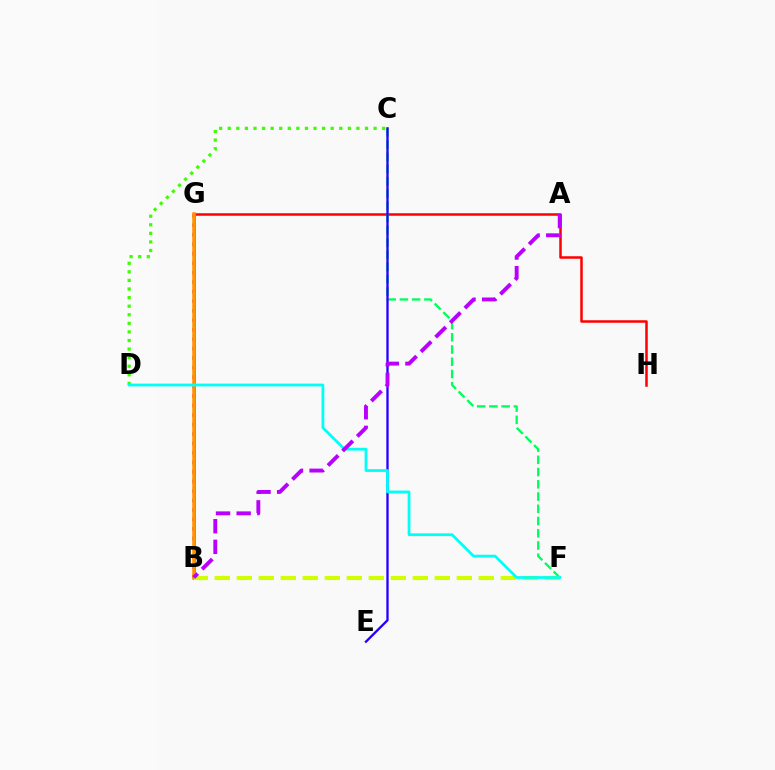{('B', 'G'): [{'color': '#ff00ac', 'line_style': 'dotted', 'thickness': 2.58}, {'color': '#0074ff', 'line_style': 'solid', 'thickness': 1.96}, {'color': '#ff9400', 'line_style': 'solid', 'thickness': 2.56}], ('G', 'H'): [{'color': '#ff0000', 'line_style': 'solid', 'thickness': 1.81}], ('C', 'F'): [{'color': '#00ff5c', 'line_style': 'dashed', 'thickness': 1.66}], ('C', 'E'): [{'color': '#2500ff', 'line_style': 'solid', 'thickness': 1.68}], ('C', 'D'): [{'color': '#3dff00', 'line_style': 'dotted', 'thickness': 2.33}], ('B', 'F'): [{'color': '#d1ff00', 'line_style': 'dashed', 'thickness': 2.99}], ('D', 'F'): [{'color': '#00fff6', 'line_style': 'solid', 'thickness': 1.99}], ('A', 'B'): [{'color': '#b900ff', 'line_style': 'dashed', 'thickness': 2.8}]}